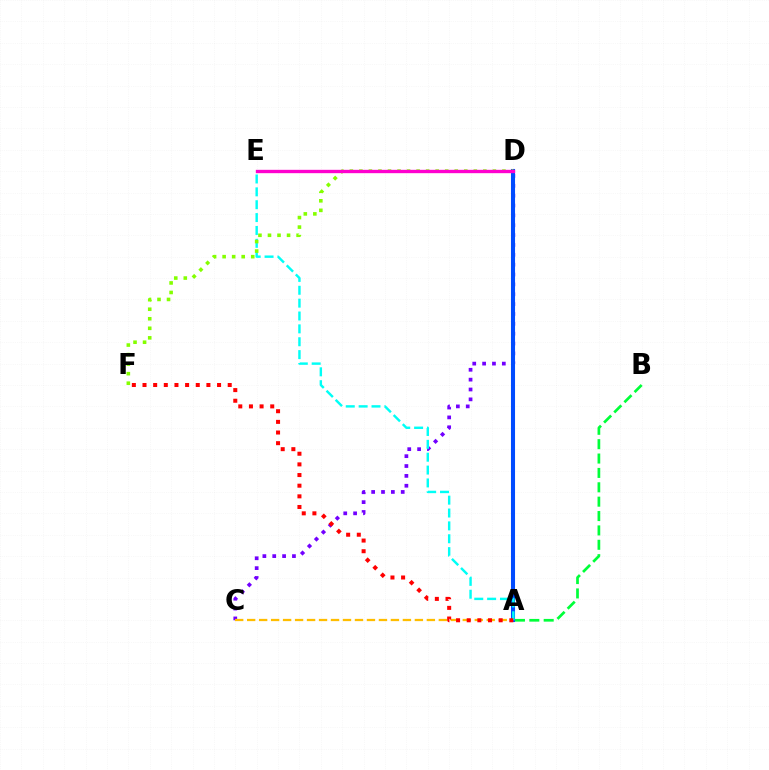{('C', 'D'): [{'color': '#7200ff', 'line_style': 'dotted', 'thickness': 2.68}], ('A', 'D'): [{'color': '#004bff', 'line_style': 'solid', 'thickness': 2.93}], ('A', 'E'): [{'color': '#00fff6', 'line_style': 'dashed', 'thickness': 1.75}], ('D', 'F'): [{'color': '#84ff00', 'line_style': 'dotted', 'thickness': 2.59}], ('A', 'C'): [{'color': '#ffbd00', 'line_style': 'dashed', 'thickness': 1.63}], ('A', 'B'): [{'color': '#00ff39', 'line_style': 'dashed', 'thickness': 1.95}], ('D', 'E'): [{'color': '#ff00cf', 'line_style': 'solid', 'thickness': 2.41}], ('A', 'F'): [{'color': '#ff0000', 'line_style': 'dotted', 'thickness': 2.89}]}